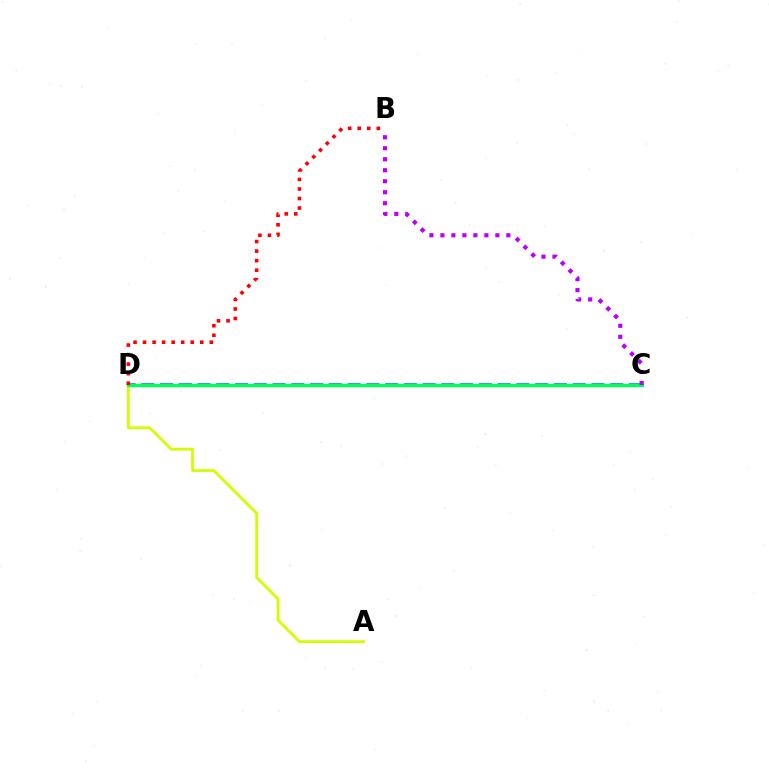{('C', 'D'): [{'color': '#0074ff', 'line_style': 'dashed', 'thickness': 2.55}, {'color': '#00ff5c', 'line_style': 'solid', 'thickness': 2.37}], ('A', 'D'): [{'color': '#d1ff00', 'line_style': 'solid', 'thickness': 2.02}], ('B', 'C'): [{'color': '#b900ff', 'line_style': 'dotted', 'thickness': 2.99}], ('B', 'D'): [{'color': '#ff0000', 'line_style': 'dotted', 'thickness': 2.59}]}